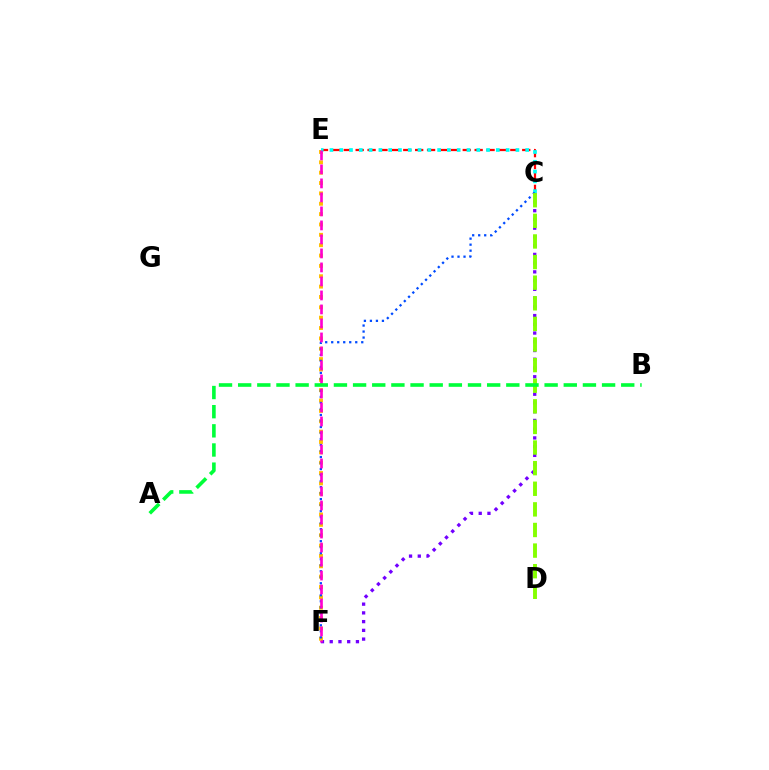{('C', 'F'): [{'color': '#7200ff', 'line_style': 'dotted', 'thickness': 2.37}, {'color': '#004bff', 'line_style': 'dotted', 'thickness': 1.63}], ('E', 'F'): [{'color': '#ffbd00', 'line_style': 'dotted', 'thickness': 2.81}, {'color': '#ff00cf', 'line_style': 'dashed', 'thickness': 1.9}], ('C', 'E'): [{'color': '#ff0000', 'line_style': 'dashed', 'thickness': 1.62}, {'color': '#00fff6', 'line_style': 'dotted', 'thickness': 2.66}], ('C', 'D'): [{'color': '#84ff00', 'line_style': 'dashed', 'thickness': 2.8}], ('A', 'B'): [{'color': '#00ff39', 'line_style': 'dashed', 'thickness': 2.6}]}